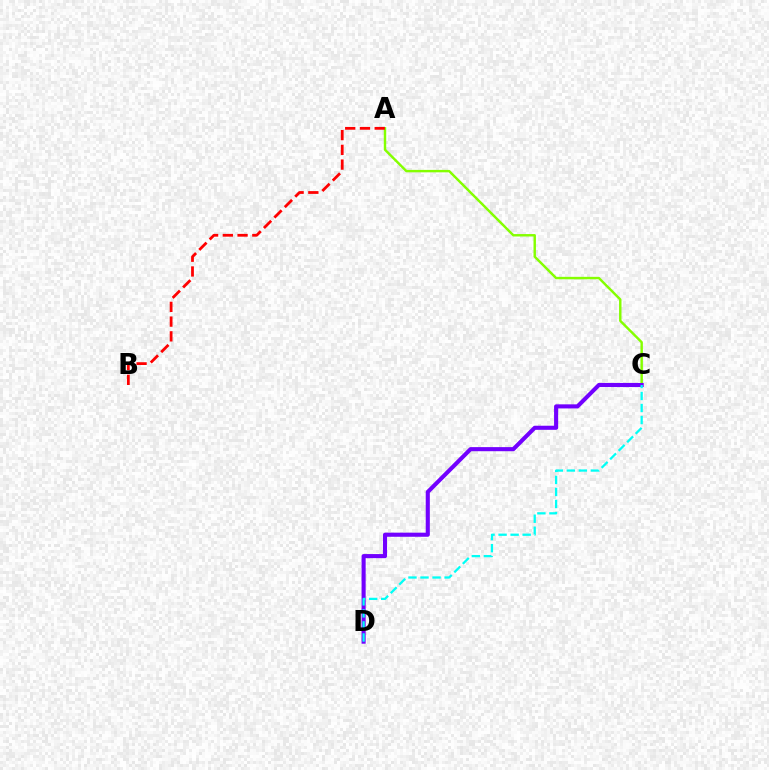{('A', 'C'): [{'color': '#84ff00', 'line_style': 'solid', 'thickness': 1.75}], ('C', 'D'): [{'color': '#7200ff', 'line_style': 'solid', 'thickness': 2.95}, {'color': '#00fff6', 'line_style': 'dashed', 'thickness': 1.64}], ('A', 'B'): [{'color': '#ff0000', 'line_style': 'dashed', 'thickness': 2.0}]}